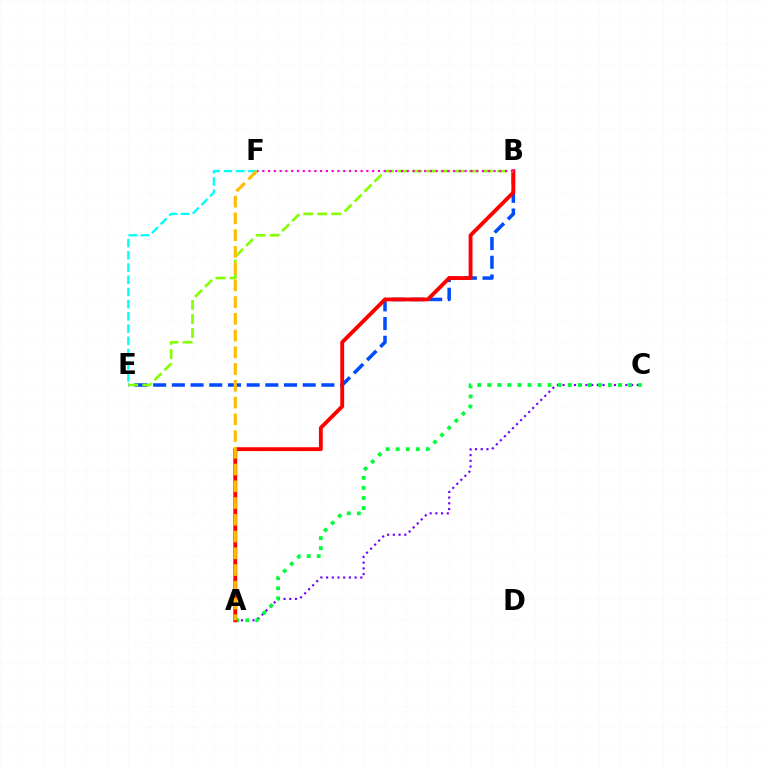{('A', 'C'): [{'color': '#7200ff', 'line_style': 'dotted', 'thickness': 1.55}, {'color': '#00ff39', 'line_style': 'dotted', 'thickness': 2.73}], ('B', 'E'): [{'color': '#004bff', 'line_style': 'dashed', 'thickness': 2.54}, {'color': '#84ff00', 'line_style': 'dashed', 'thickness': 1.91}], ('A', 'B'): [{'color': '#ff0000', 'line_style': 'solid', 'thickness': 2.78}], ('E', 'F'): [{'color': '#00fff6', 'line_style': 'dashed', 'thickness': 1.66}], ('B', 'F'): [{'color': '#ff00cf', 'line_style': 'dotted', 'thickness': 1.57}], ('A', 'F'): [{'color': '#ffbd00', 'line_style': 'dashed', 'thickness': 2.28}]}